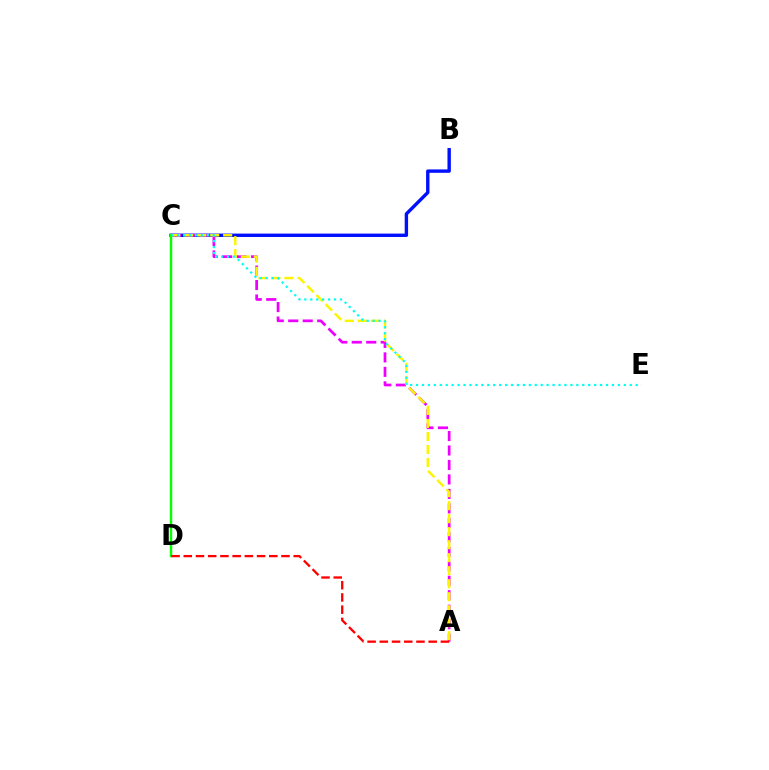{('B', 'C'): [{'color': '#0010ff', 'line_style': 'solid', 'thickness': 2.44}], ('A', 'C'): [{'color': '#ee00ff', 'line_style': 'dashed', 'thickness': 1.97}, {'color': '#fcf500', 'line_style': 'dashed', 'thickness': 1.77}], ('C', 'D'): [{'color': '#08ff00', 'line_style': 'solid', 'thickness': 1.78}], ('A', 'D'): [{'color': '#ff0000', 'line_style': 'dashed', 'thickness': 1.66}], ('C', 'E'): [{'color': '#00fff6', 'line_style': 'dotted', 'thickness': 1.61}]}